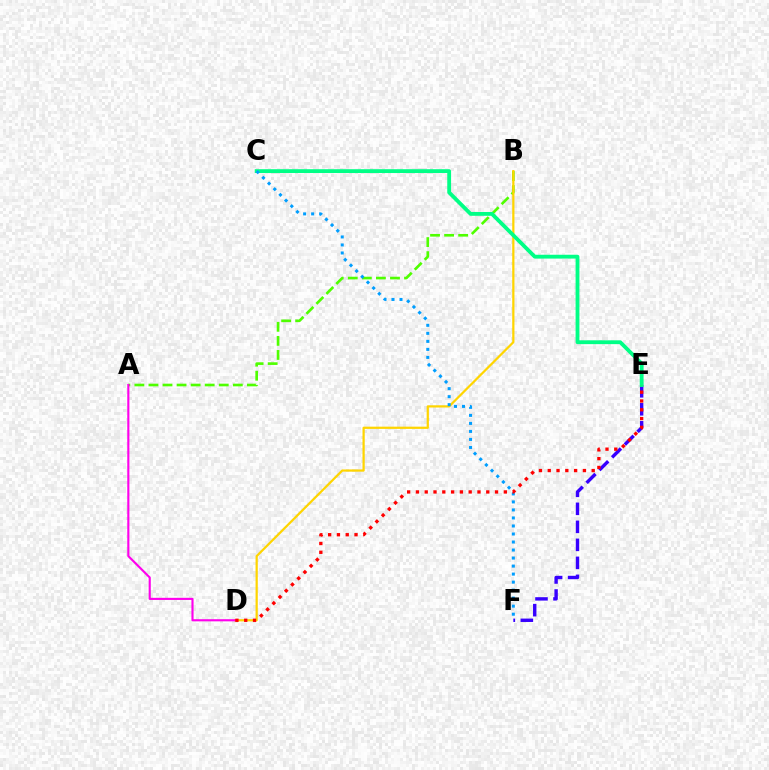{('A', 'B'): [{'color': '#4fff00', 'line_style': 'dashed', 'thickness': 1.91}], ('E', 'F'): [{'color': '#3700ff', 'line_style': 'dashed', 'thickness': 2.45}], ('B', 'D'): [{'color': '#ffd500', 'line_style': 'solid', 'thickness': 1.61}], ('C', 'E'): [{'color': '#00ff86', 'line_style': 'solid', 'thickness': 2.75}], ('A', 'D'): [{'color': '#ff00ed', 'line_style': 'solid', 'thickness': 1.53}], ('C', 'F'): [{'color': '#009eff', 'line_style': 'dotted', 'thickness': 2.18}], ('D', 'E'): [{'color': '#ff0000', 'line_style': 'dotted', 'thickness': 2.39}]}